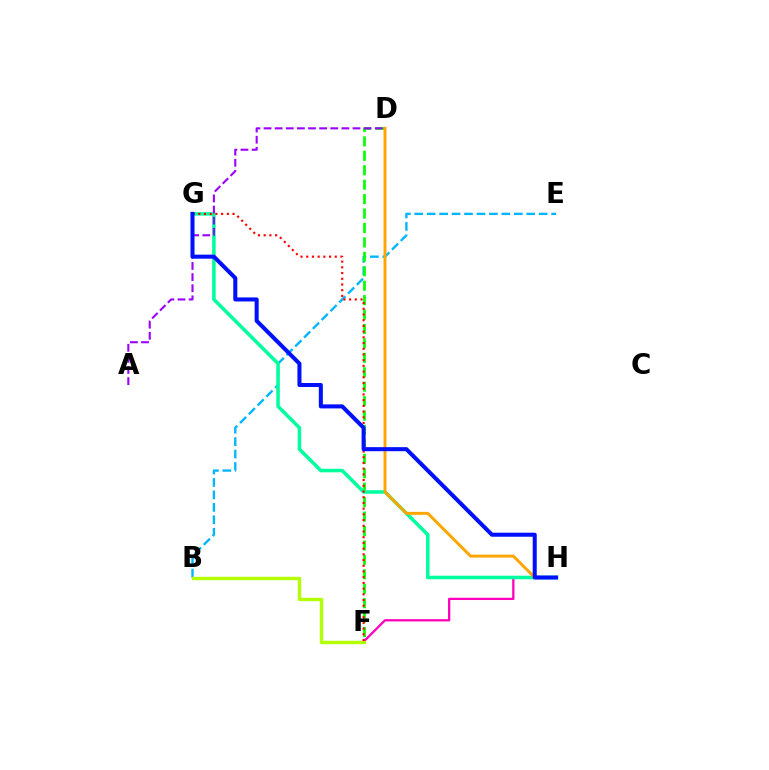{('B', 'E'): [{'color': '#00b5ff', 'line_style': 'dashed', 'thickness': 1.69}], ('D', 'F'): [{'color': '#08ff00', 'line_style': 'dashed', 'thickness': 1.96}], ('F', 'H'): [{'color': '#ff00bd', 'line_style': 'solid', 'thickness': 1.64}], ('B', 'F'): [{'color': '#b3ff00', 'line_style': 'solid', 'thickness': 2.43}], ('G', 'H'): [{'color': '#00ff9d', 'line_style': 'solid', 'thickness': 2.54}, {'color': '#0010ff', 'line_style': 'solid', 'thickness': 2.91}], ('D', 'H'): [{'color': '#ffa500', 'line_style': 'solid', 'thickness': 2.12}], ('A', 'D'): [{'color': '#9b00ff', 'line_style': 'dashed', 'thickness': 1.51}], ('F', 'G'): [{'color': '#ff0000', 'line_style': 'dotted', 'thickness': 1.55}]}